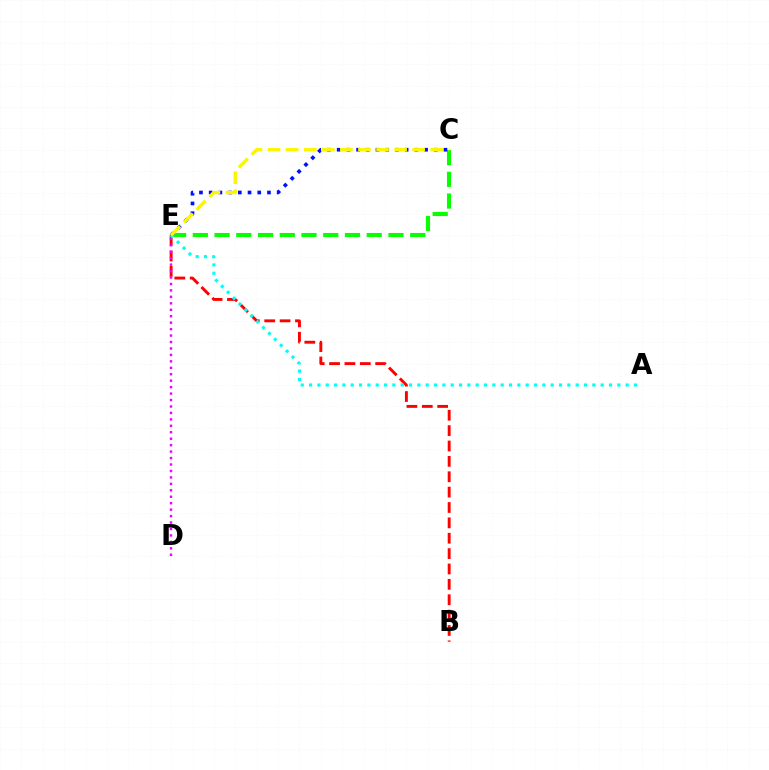{('B', 'E'): [{'color': '#ff0000', 'line_style': 'dashed', 'thickness': 2.09}], ('C', 'E'): [{'color': '#08ff00', 'line_style': 'dashed', 'thickness': 2.95}, {'color': '#0010ff', 'line_style': 'dotted', 'thickness': 2.64}, {'color': '#fcf500', 'line_style': 'dashed', 'thickness': 2.46}], ('D', 'E'): [{'color': '#ee00ff', 'line_style': 'dotted', 'thickness': 1.75}], ('A', 'E'): [{'color': '#00fff6', 'line_style': 'dotted', 'thickness': 2.26}]}